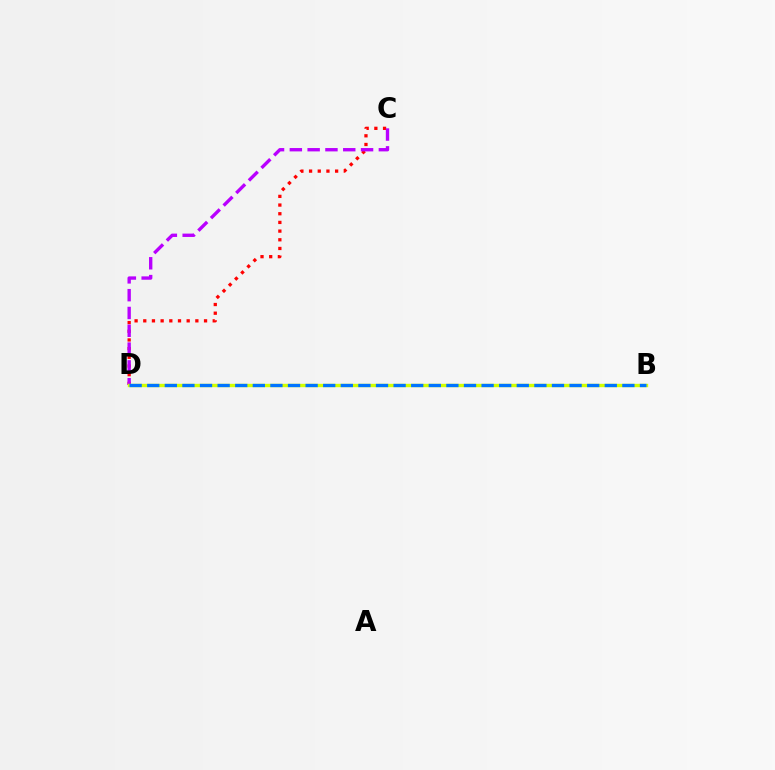{('C', 'D'): [{'color': '#ff0000', 'line_style': 'dotted', 'thickness': 2.36}, {'color': '#b900ff', 'line_style': 'dashed', 'thickness': 2.42}], ('B', 'D'): [{'color': '#00ff5c', 'line_style': 'dotted', 'thickness': 2.04}, {'color': '#d1ff00', 'line_style': 'solid', 'thickness': 2.44}, {'color': '#0074ff', 'line_style': 'dashed', 'thickness': 2.39}]}